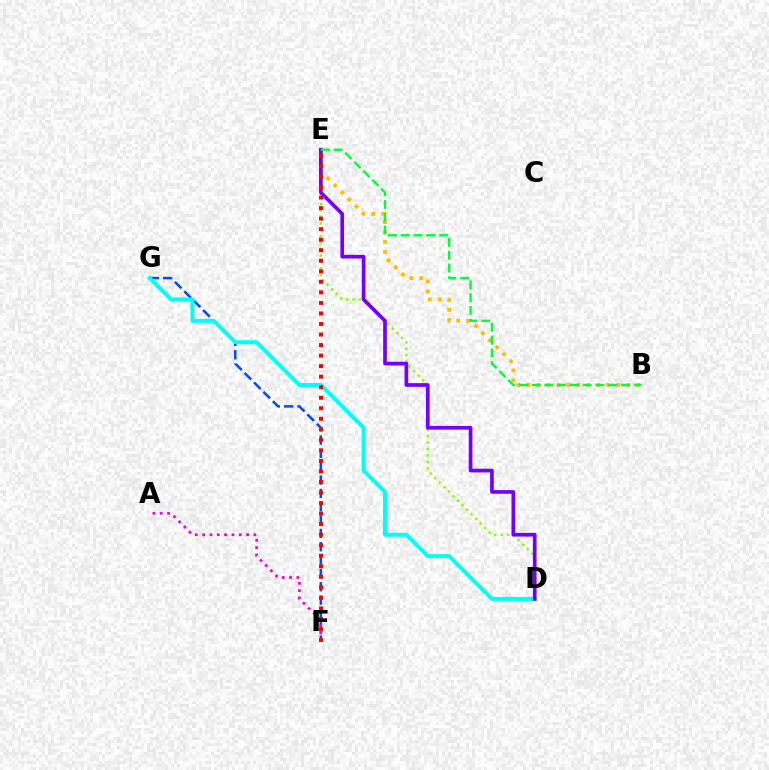{('F', 'G'): [{'color': '#004bff', 'line_style': 'dashed', 'thickness': 1.81}], ('D', 'E'): [{'color': '#84ff00', 'line_style': 'dotted', 'thickness': 1.74}, {'color': '#7200ff', 'line_style': 'solid', 'thickness': 2.65}], ('A', 'F'): [{'color': '#ff00cf', 'line_style': 'dotted', 'thickness': 1.99}], ('B', 'E'): [{'color': '#ffbd00', 'line_style': 'dotted', 'thickness': 2.71}, {'color': '#00ff39', 'line_style': 'dashed', 'thickness': 1.73}], ('D', 'G'): [{'color': '#00fff6', 'line_style': 'solid', 'thickness': 2.85}], ('E', 'F'): [{'color': '#ff0000', 'line_style': 'dotted', 'thickness': 2.86}]}